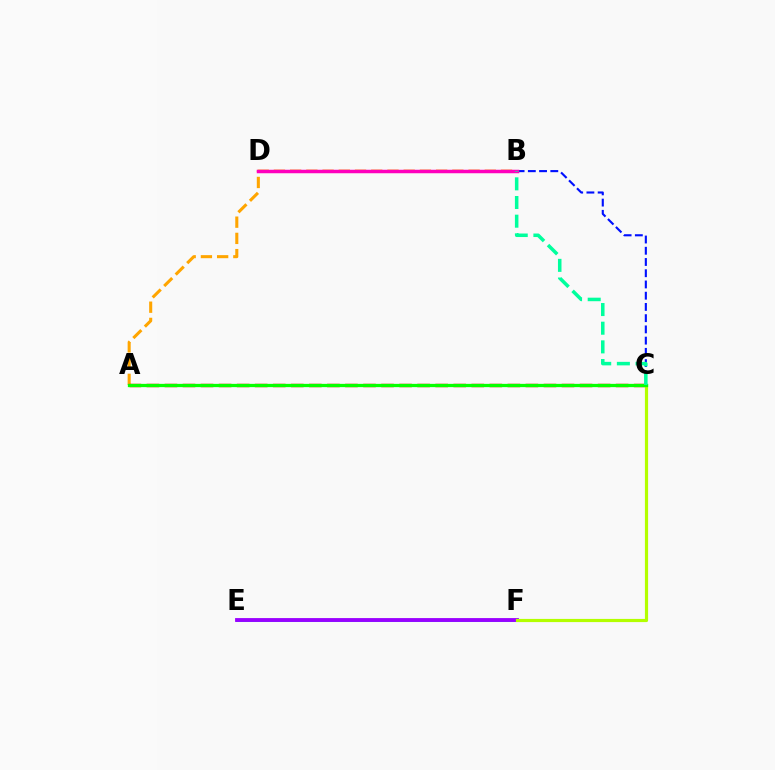{('E', 'F'): [{'color': '#00b5ff', 'line_style': 'solid', 'thickness': 2.17}, {'color': '#9b00ff', 'line_style': 'solid', 'thickness': 2.76}], ('A', 'B'): [{'color': '#ffa500', 'line_style': 'dashed', 'thickness': 2.2}], ('B', 'C'): [{'color': '#0010ff', 'line_style': 'dashed', 'thickness': 1.53}, {'color': '#00ff9d', 'line_style': 'dashed', 'thickness': 2.54}], ('B', 'D'): [{'color': '#ff00bd', 'line_style': 'solid', 'thickness': 2.51}], ('A', 'C'): [{'color': '#ff0000', 'line_style': 'dashed', 'thickness': 2.45}, {'color': '#08ff00', 'line_style': 'solid', 'thickness': 2.35}], ('C', 'F'): [{'color': '#b3ff00', 'line_style': 'solid', 'thickness': 2.28}]}